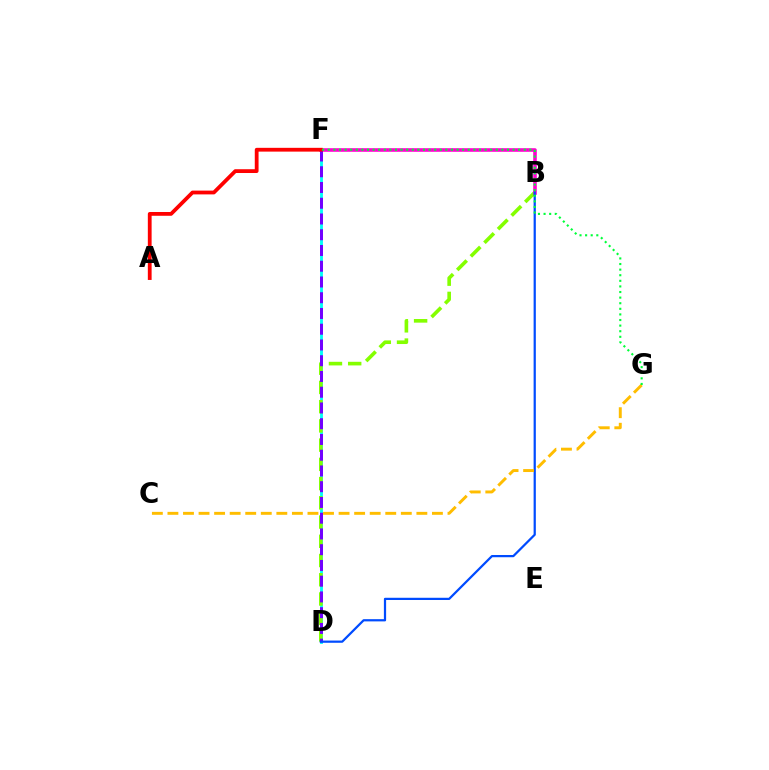{('D', 'F'): [{'color': '#00fff6', 'line_style': 'solid', 'thickness': 2.05}, {'color': '#7200ff', 'line_style': 'dashed', 'thickness': 2.14}], ('B', 'D'): [{'color': '#84ff00', 'line_style': 'dashed', 'thickness': 2.61}, {'color': '#004bff', 'line_style': 'solid', 'thickness': 1.61}], ('B', 'F'): [{'color': '#ff00cf', 'line_style': 'solid', 'thickness': 2.58}], ('A', 'F'): [{'color': '#ff0000', 'line_style': 'solid', 'thickness': 2.73}], ('C', 'G'): [{'color': '#ffbd00', 'line_style': 'dashed', 'thickness': 2.11}], ('F', 'G'): [{'color': '#00ff39', 'line_style': 'dotted', 'thickness': 1.52}]}